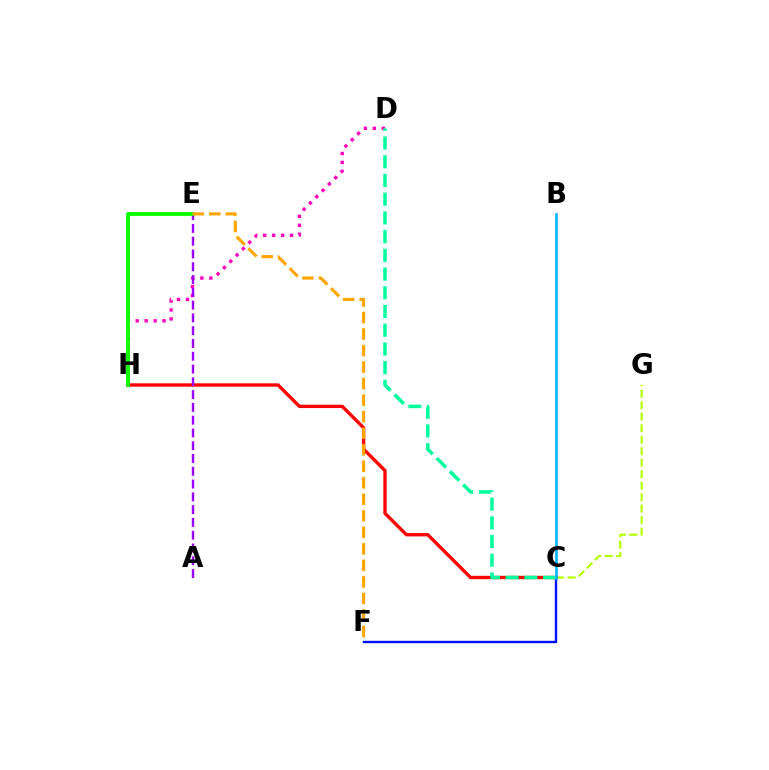{('D', 'H'): [{'color': '#ff00bd', 'line_style': 'dotted', 'thickness': 2.43}], ('C', 'H'): [{'color': '#ff0000', 'line_style': 'solid', 'thickness': 2.41}], ('A', 'E'): [{'color': '#9b00ff', 'line_style': 'dashed', 'thickness': 1.74}], ('C', 'F'): [{'color': '#0010ff', 'line_style': 'solid', 'thickness': 1.72}], ('E', 'H'): [{'color': '#08ff00', 'line_style': 'solid', 'thickness': 2.73}], ('C', 'D'): [{'color': '#00ff9d', 'line_style': 'dashed', 'thickness': 2.54}], ('C', 'G'): [{'color': '#b3ff00', 'line_style': 'dashed', 'thickness': 1.56}], ('E', 'F'): [{'color': '#ffa500', 'line_style': 'dashed', 'thickness': 2.25}], ('B', 'C'): [{'color': '#00b5ff', 'line_style': 'solid', 'thickness': 1.91}]}